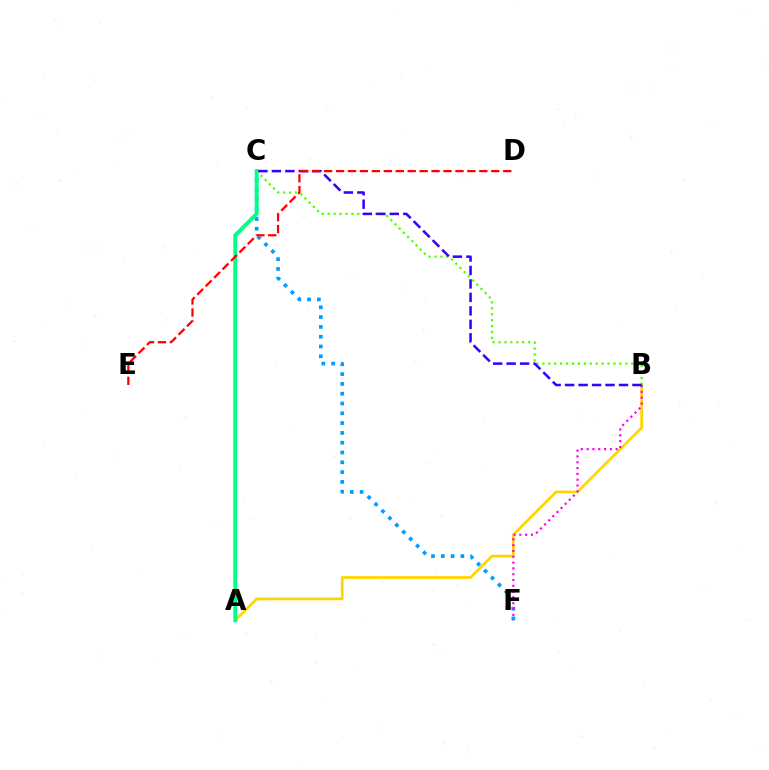{('C', 'F'): [{'color': '#009eff', 'line_style': 'dotted', 'thickness': 2.66}], ('A', 'B'): [{'color': '#ffd500', 'line_style': 'solid', 'thickness': 1.96}], ('B', 'F'): [{'color': '#ff00ed', 'line_style': 'dotted', 'thickness': 1.58}], ('A', 'C'): [{'color': '#00ff86', 'line_style': 'solid', 'thickness': 2.84}], ('B', 'C'): [{'color': '#4fff00', 'line_style': 'dotted', 'thickness': 1.61}, {'color': '#3700ff', 'line_style': 'dashed', 'thickness': 1.83}], ('D', 'E'): [{'color': '#ff0000', 'line_style': 'dashed', 'thickness': 1.62}]}